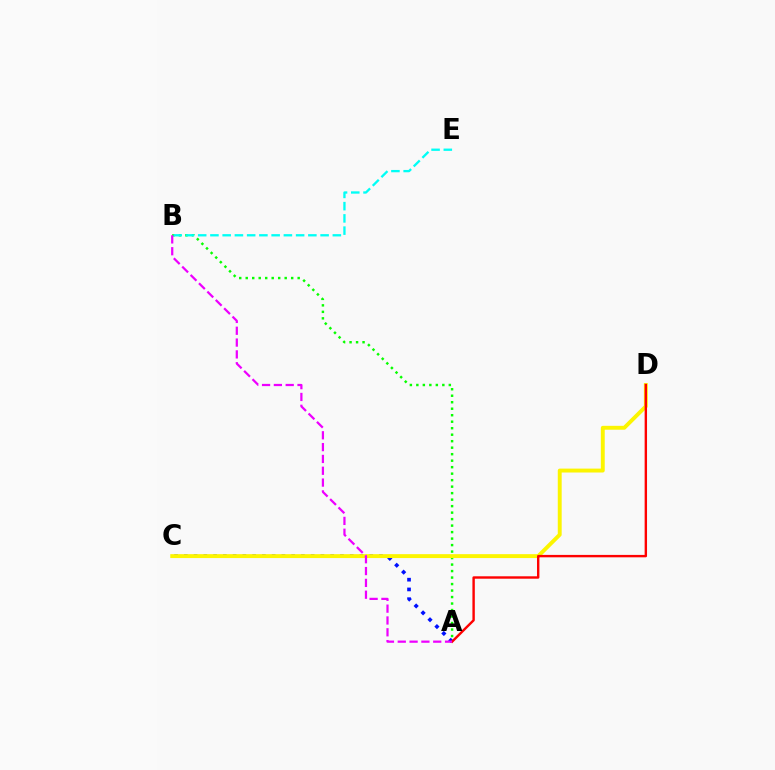{('A', 'B'): [{'color': '#08ff00', 'line_style': 'dotted', 'thickness': 1.76}, {'color': '#ee00ff', 'line_style': 'dashed', 'thickness': 1.61}], ('A', 'C'): [{'color': '#0010ff', 'line_style': 'dotted', 'thickness': 2.65}], ('C', 'D'): [{'color': '#fcf500', 'line_style': 'solid', 'thickness': 2.81}], ('B', 'E'): [{'color': '#00fff6', 'line_style': 'dashed', 'thickness': 1.66}], ('A', 'D'): [{'color': '#ff0000', 'line_style': 'solid', 'thickness': 1.73}]}